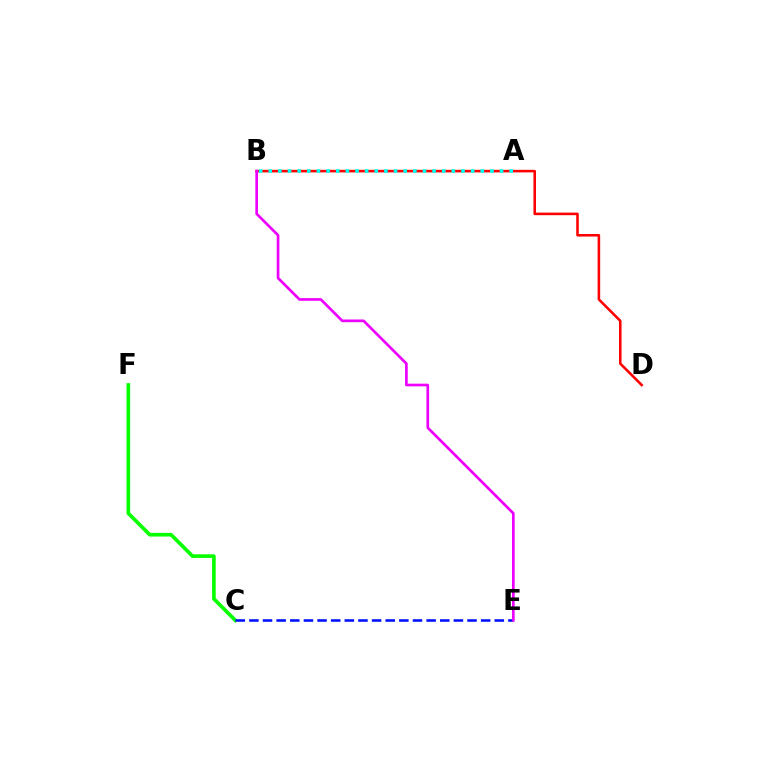{('C', 'F'): [{'color': '#08ff00', 'line_style': 'solid', 'thickness': 2.63}], ('C', 'E'): [{'color': '#0010ff', 'line_style': 'dashed', 'thickness': 1.85}], ('A', 'B'): [{'color': '#fcf500', 'line_style': 'dashed', 'thickness': 1.52}, {'color': '#00fff6', 'line_style': 'dotted', 'thickness': 2.62}], ('B', 'D'): [{'color': '#ff0000', 'line_style': 'solid', 'thickness': 1.85}], ('B', 'E'): [{'color': '#ee00ff', 'line_style': 'solid', 'thickness': 1.93}]}